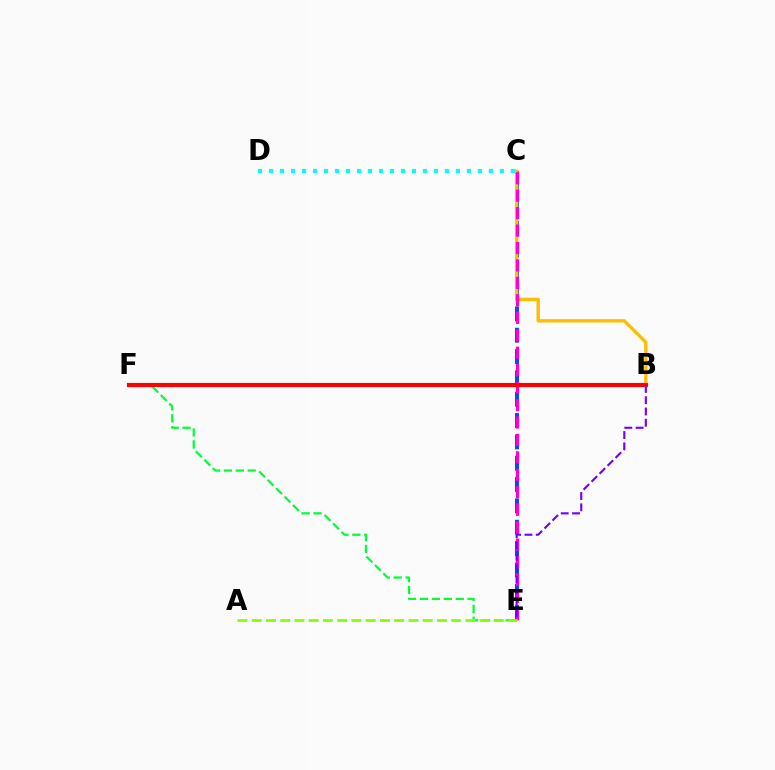{('C', 'E'): [{'color': '#004bff', 'line_style': 'dashed', 'thickness': 2.9}, {'color': '#ff00cf', 'line_style': 'dashed', 'thickness': 2.37}], ('B', 'C'): [{'color': '#ffbd00', 'line_style': 'solid', 'thickness': 2.41}], ('E', 'F'): [{'color': '#00ff39', 'line_style': 'dashed', 'thickness': 1.62}], ('B', 'F'): [{'color': '#ff0000', 'line_style': 'solid', 'thickness': 2.98}], ('A', 'E'): [{'color': '#84ff00', 'line_style': 'dashed', 'thickness': 1.94}], ('C', 'D'): [{'color': '#00fff6', 'line_style': 'dotted', 'thickness': 2.99}], ('B', 'E'): [{'color': '#7200ff', 'line_style': 'dashed', 'thickness': 1.53}]}